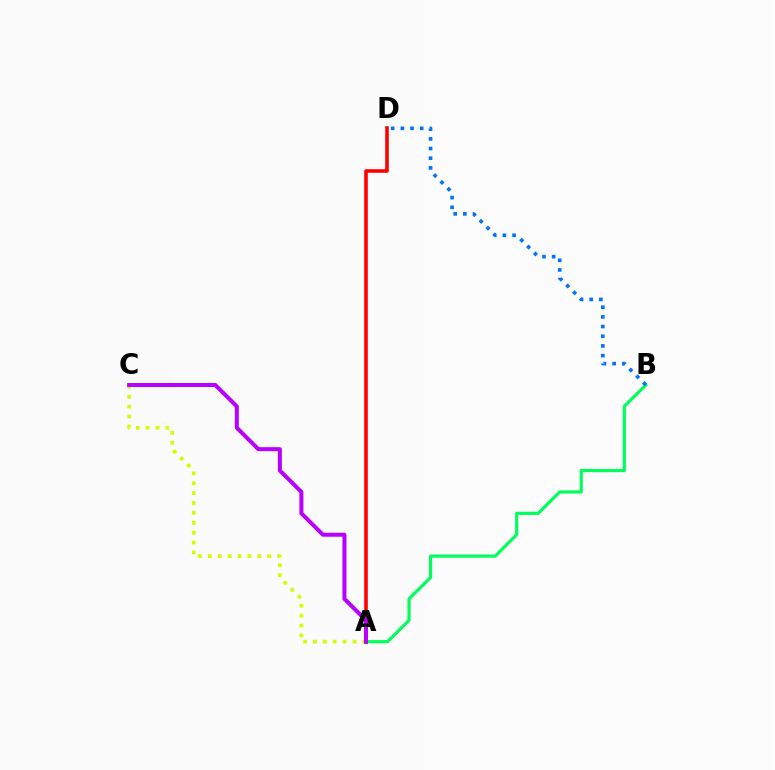{('A', 'C'): [{'color': '#d1ff00', 'line_style': 'dotted', 'thickness': 2.69}, {'color': '#b900ff', 'line_style': 'solid', 'thickness': 2.89}], ('A', 'B'): [{'color': '#00ff5c', 'line_style': 'solid', 'thickness': 2.29}], ('B', 'D'): [{'color': '#0074ff', 'line_style': 'dotted', 'thickness': 2.63}], ('A', 'D'): [{'color': '#ff0000', 'line_style': 'solid', 'thickness': 2.58}]}